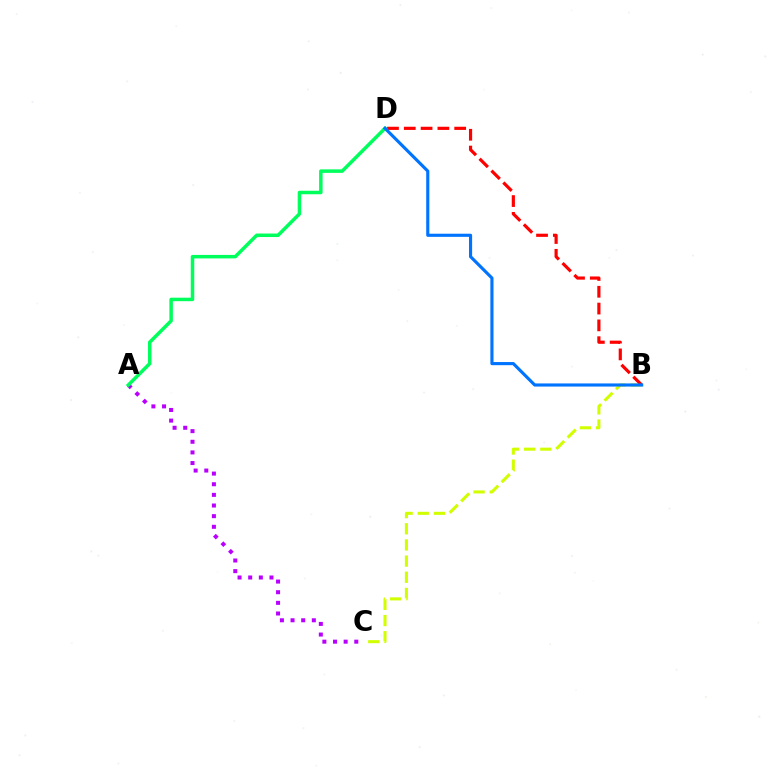{('B', 'C'): [{'color': '#d1ff00', 'line_style': 'dashed', 'thickness': 2.2}], ('B', 'D'): [{'color': '#ff0000', 'line_style': 'dashed', 'thickness': 2.28}, {'color': '#0074ff', 'line_style': 'solid', 'thickness': 2.26}], ('A', 'C'): [{'color': '#b900ff', 'line_style': 'dotted', 'thickness': 2.89}], ('A', 'D'): [{'color': '#00ff5c', 'line_style': 'solid', 'thickness': 2.52}]}